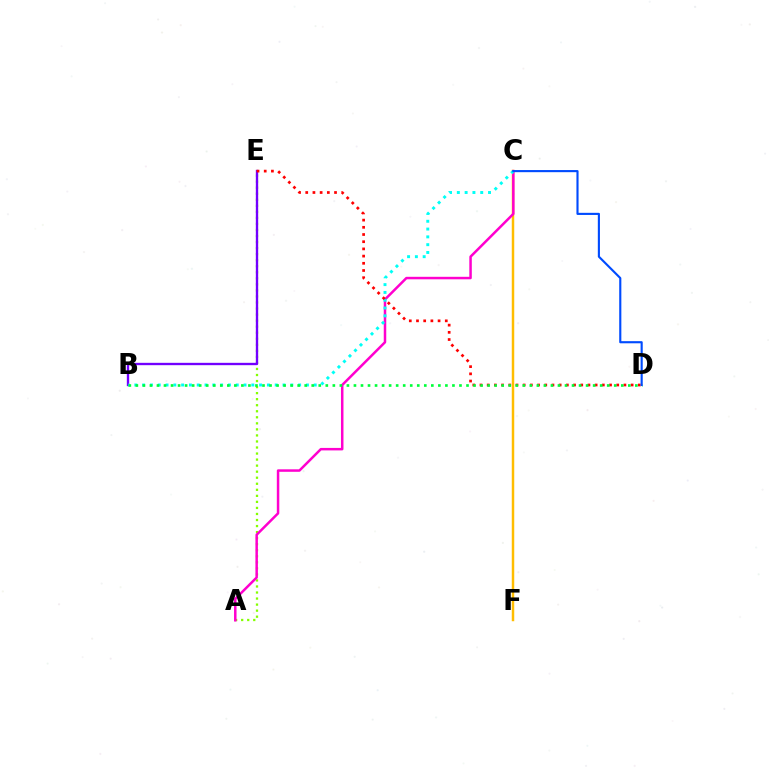{('A', 'E'): [{'color': '#84ff00', 'line_style': 'dotted', 'thickness': 1.64}], ('C', 'F'): [{'color': '#ffbd00', 'line_style': 'solid', 'thickness': 1.78}], ('A', 'C'): [{'color': '#ff00cf', 'line_style': 'solid', 'thickness': 1.8}], ('B', 'E'): [{'color': '#7200ff', 'line_style': 'solid', 'thickness': 1.69}], ('B', 'C'): [{'color': '#00fff6', 'line_style': 'dotted', 'thickness': 2.12}], ('D', 'E'): [{'color': '#ff0000', 'line_style': 'dotted', 'thickness': 1.96}], ('B', 'D'): [{'color': '#00ff39', 'line_style': 'dotted', 'thickness': 1.91}], ('C', 'D'): [{'color': '#004bff', 'line_style': 'solid', 'thickness': 1.53}]}